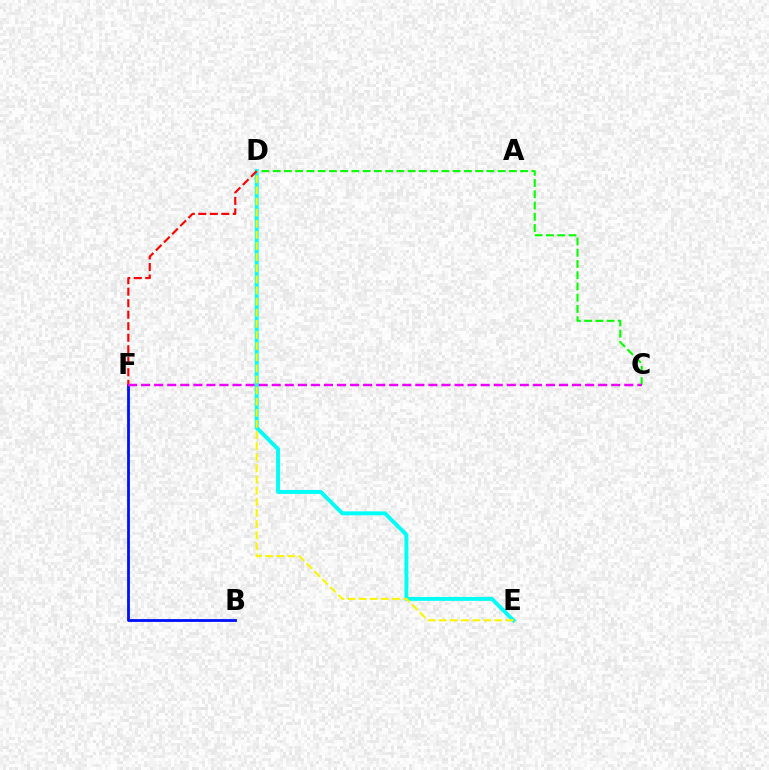{('B', 'F'): [{'color': '#0010ff', 'line_style': 'solid', 'thickness': 2.02}], ('C', 'D'): [{'color': '#08ff00', 'line_style': 'dashed', 'thickness': 1.53}], ('D', 'E'): [{'color': '#00fff6', 'line_style': 'solid', 'thickness': 2.84}, {'color': '#fcf500', 'line_style': 'dashed', 'thickness': 1.51}], ('D', 'F'): [{'color': '#ff0000', 'line_style': 'dashed', 'thickness': 1.56}], ('C', 'F'): [{'color': '#ee00ff', 'line_style': 'dashed', 'thickness': 1.77}]}